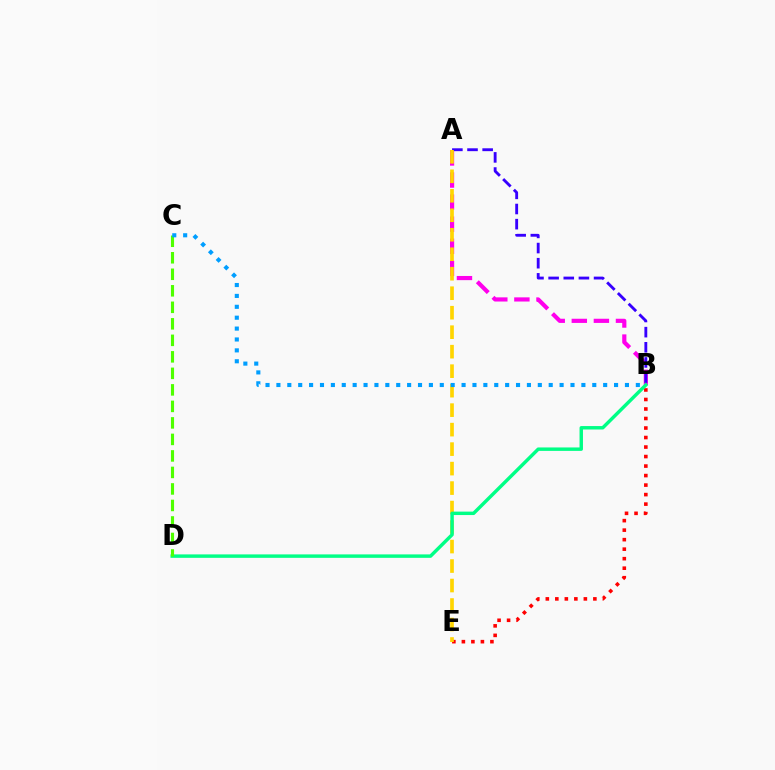{('A', 'B'): [{'color': '#ff00ed', 'line_style': 'dashed', 'thickness': 3.0}, {'color': '#3700ff', 'line_style': 'dashed', 'thickness': 2.06}], ('B', 'E'): [{'color': '#ff0000', 'line_style': 'dotted', 'thickness': 2.58}], ('A', 'E'): [{'color': '#ffd500', 'line_style': 'dashed', 'thickness': 2.65}], ('B', 'D'): [{'color': '#00ff86', 'line_style': 'solid', 'thickness': 2.48}], ('C', 'D'): [{'color': '#4fff00', 'line_style': 'dashed', 'thickness': 2.24}], ('B', 'C'): [{'color': '#009eff', 'line_style': 'dotted', 'thickness': 2.96}]}